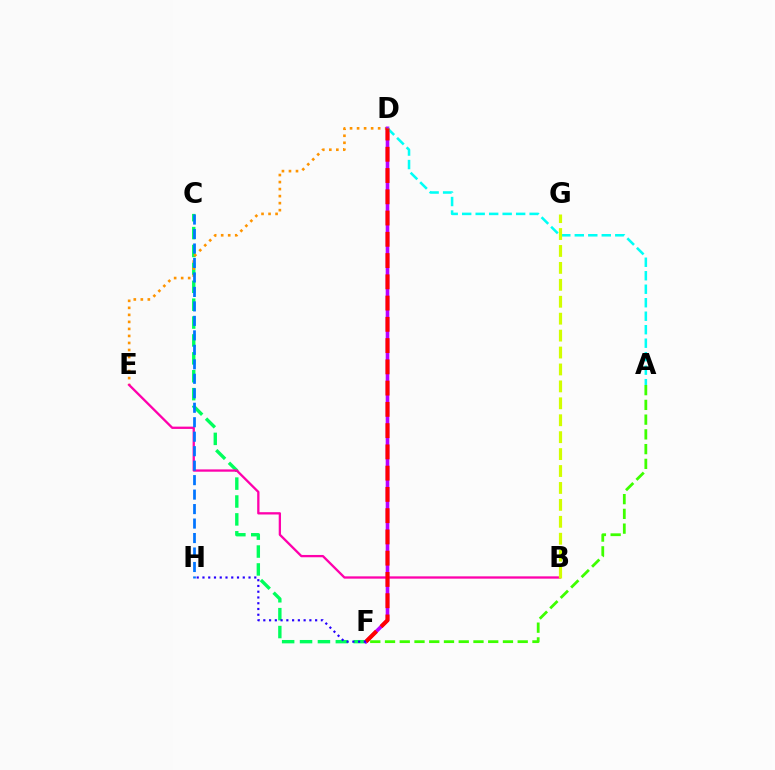{('C', 'F'): [{'color': '#00ff5c', 'line_style': 'dashed', 'thickness': 2.43}], ('D', 'E'): [{'color': '#ff9400', 'line_style': 'dotted', 'thickness': 1.91}], ('B', 'E'): [{'color': '#ff00ac', 'line_style': 'solid', 'thickness': 1.66}], ('D', 'F'): [{'color': '#b900ff', 'line_style': 'solid', 'thickness': 2.59}, {'color': '#ff0000', 'line_style': 'dashed', 'thickness': 2.89}], ('A', 'D'): [{'color': '#00fff6', 'line_style': 'dashed', 'thickness': 1.83}], ('A', 'F'): [{'color': '#3dff00', 'line_style': 'dashed', 'thickness': 2.0}], ('C', 'H'): [{'color': '#0074ff', 'line_style': 'dashed', 'thickness': 1.97}], ('B', 'G'): [{'color': '#d1ff00', 'line_style': 'dashed', 'thickness': 2.3}], ('F', 'H'): [{'color': '#2500ff', 'line_style': 'dotted', 'thickness': 1.56}]}